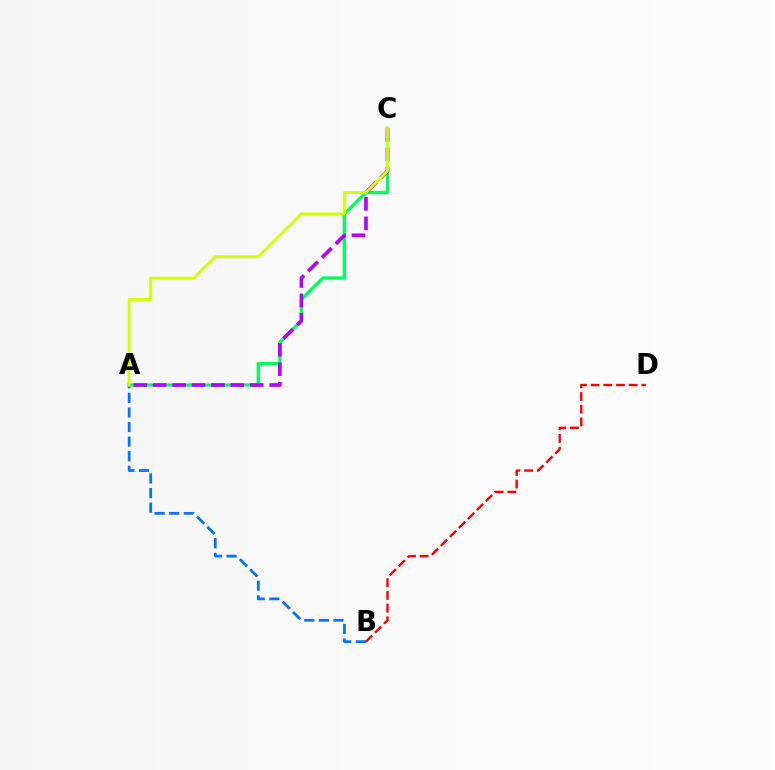{('A', 'B'): [{'color': '#0074ff', 'line_style': 'dashed', 'thickness': 1.98}], ('B', 'D'): [{'color': '#ff0000', 'line_style': 'dashed', 'thickness': 1.72}], ('A', 'C'): [{'color': '#00ff5c', 'line_style': 'solid', 'thickness': 2.38}, {'color': '#b900ff', 'line_style': 'dashed', 'thickness': 2.64}, {'color': '#d1ff00', 'line_style': 'solid', 'thickness': 2.03}]}